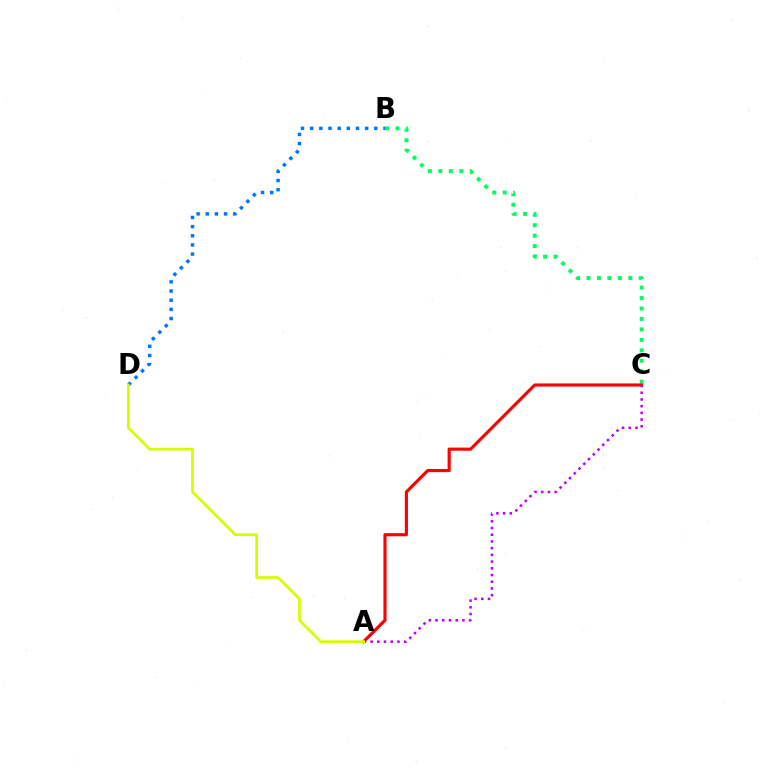{('B', 'D'): [{'color': '#0074ff', 'line_style': 'dotted', 'thickness': 2.49}], ('B', 'C'): [{'color': '#00ff5c', 'line_style': 'dotted', 'thickness': 2.84}], ('A', 'C'): [{'color': '#ff0000', 'line_style': 'solid', 'thickness': 2.26}, {'color': '#b900ff', 'line_style': 'dotted', 'thickness': 1.82}], ('A', 'D'): [{'color': '#d1ff00', 'line_style': 'solid', 'thickness': 1.98}]}